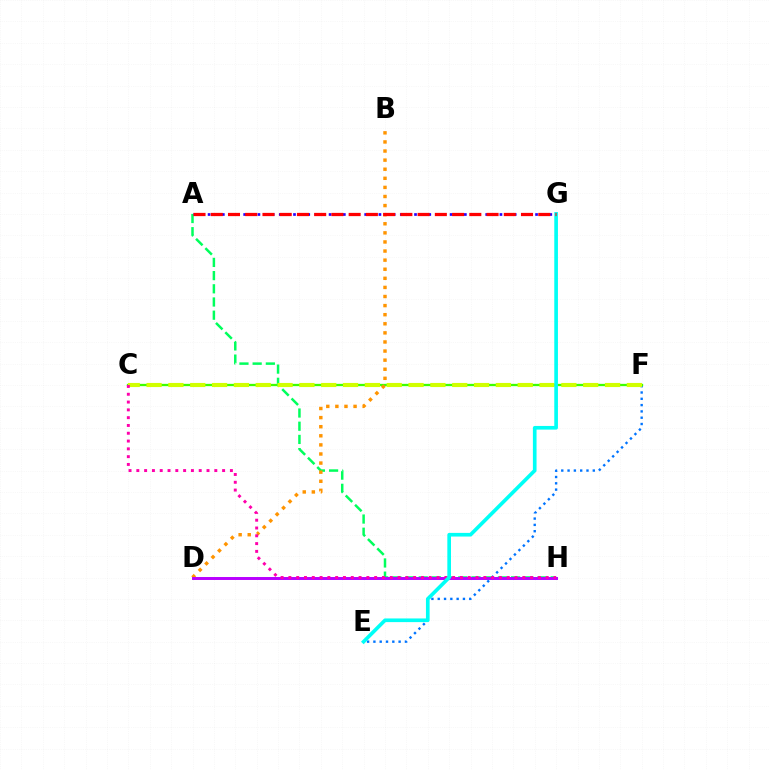{('E', 'F'): [{'color': '#0074ff', 'line_style': 'dotted', 'thickness': 1.71}], ('C', 'F'): [{'color': '#3dff00', 'line_style': 'solid', 'thickness': 1.66}, {'color': '#d1ff00', 'line_style': 'dashed', 'thickness': 2.97}], ('A', 'H'): [{'color': '#00ff5c', 'line_style': 'dashed', 'thickness': 1.79}], ('B', 'D'): [{'color': '#ff9400', 'line_style': 'dotted', 'thickness': 2.47}], ('D', 'H'): [{'color': '#b900ff', 'line_style': 'solid', 'thickness': 2.12}], ('A', 'G'): [{'color': '#2500ff', 'line_style': 'dotted', 'thickness': 1.93}, {'color': '#ff0000', 'line_style': 'dashed', 'thickness': 2.34}], ('C', 'H'): [{'color': '#ff00ac', 'line_style': 'dotted', 'thickness': 2.12}], ('E', 'G'): [{'color': '#00fff6', 'line_style': 'solid', 'thickness': 2.63}]}